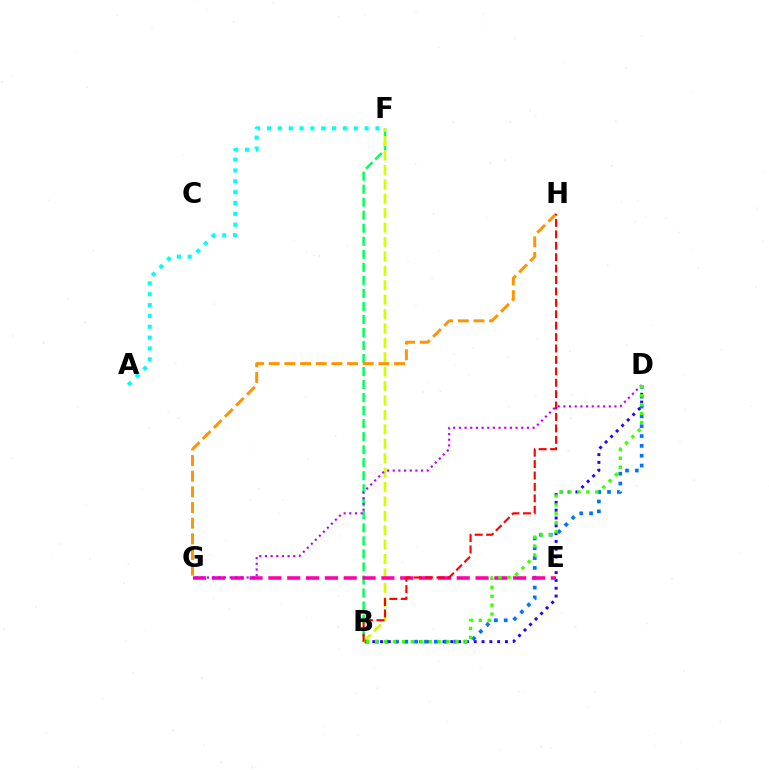{('B', 'D'): [{'color': '#2500ff', 'line_style': 'dotted', 'thickness': 2.12}, {'color': '#0074ff', 'line_style': 'dotted', 'thickness': 2.67}, {'color': '#3dff00', 'line_style': 'dotted', 'thickness': 2.43}], ('B', 'F'): [{'color': '#00ff5c', 'line_style': 'dashed', 'thickness': 1.77}, {'color': '#d1ff00', 'line_style': 'dashed', 'thickness': 1.96}], ('E', 'G'): [{'color': '#ff00ac', 'line_style': 'dashed', 'thickness': 2.56}], ('A', 'F'): [{'color': '#00fff6', 'line_style': 'dotted', 'thickness': 2.95}], ('D', 'G'): [{'color': '#b900ff', 'line_style': 'dotted', 'thickness': 1.54}], ('G', 'H'): [{'color': '#ff9400', 'line_style': 'dashed', 'thickness': 2.13}], ('B', 'H'): [{'color': '#ff0000', 'line_style': 'dashed', 'thickness': 1.55}]}